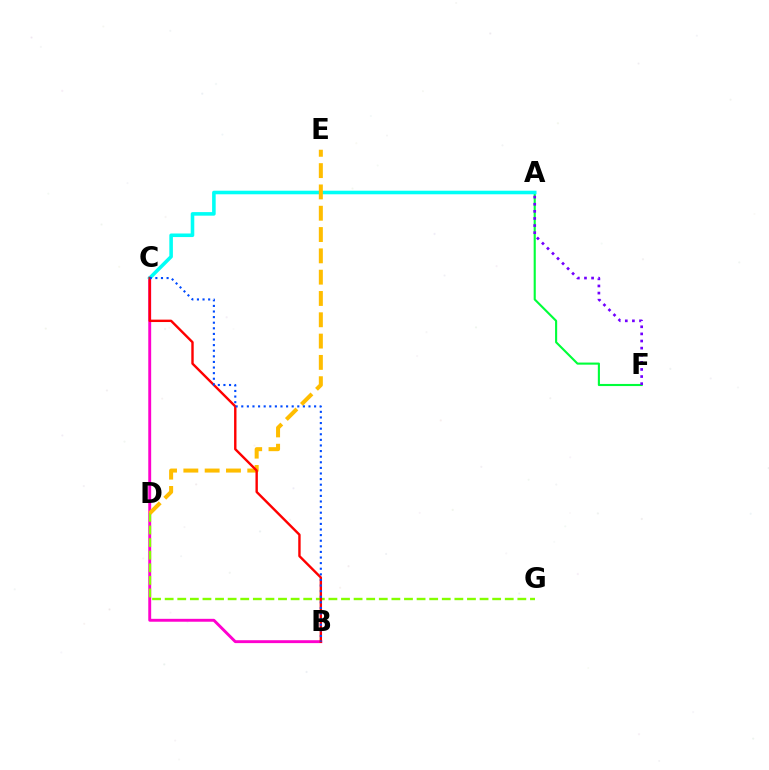{('B', 'C'): [{'color': '#ff00cf', 'line_style': 'solid', 'thickness': 2.09}, {'color': '#ff0000', 'line_style': 'solid', 'thickness': 1.73}, {'color': '#004bff', 'line_style': 'dotted', 'thickness': 1.52}], ('A', 'F'): [{'color': '#00ff39', 'line_style': 'solid', 'thickness': 1.52}, {'color': '#7200ff', 'line_style': 'dotted', 'thickness': 1.93}], ('D', 'G'): [{'color': '#84ff00', 'line_style': 'dashed', 'thickness': 1.71}], ('A', 'C'): [{'color': '#00fff6', 'line_style': 'solid', 'thickness': 2.57}], ('D', 'E'): [{'color': '#ffbd00', 'line_style': 'dashed', 'thickness': 2.89}]}